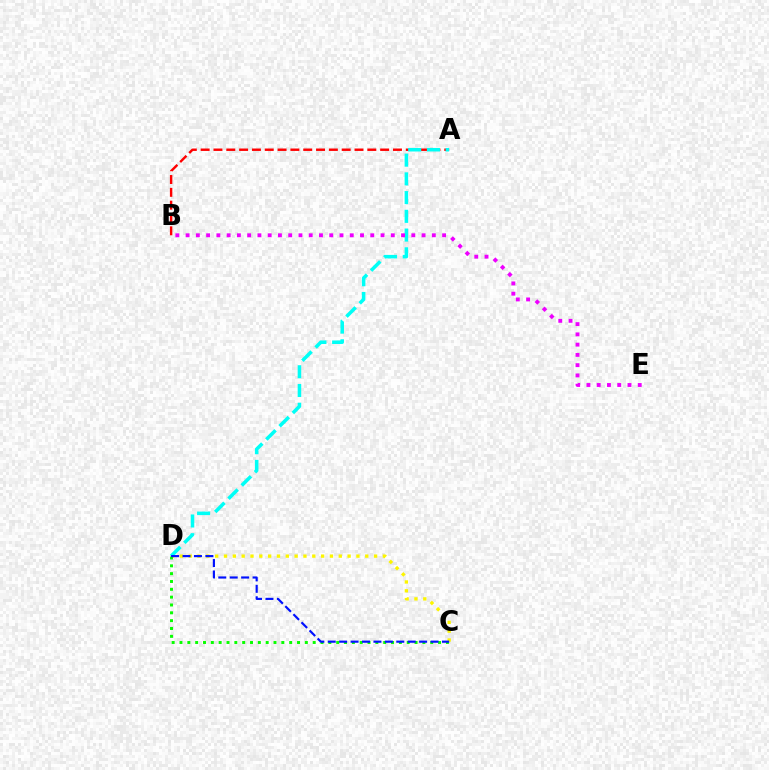{('C', 'D'): [{'color': '#fcf500', 'line_style': 'dotted', 'thickness': 2.4}, {'color': '#08ff00', 'line_style': 'dotted', 'thickness': 2.13}, {'color': '#0010ff', 'line_style': 'dashed', 'thickness': 1.55}], ('A', 'B'): [{'color': '#ff0000', 'line_style': 'dashed', 'thickness': 1.74}], ('A', 'D'): [{'color': '#00fff6', 'line_style': 'dashed', 'thickness': 2.54}], ('B', 'E'): [{'color': '#ee00ff', 'line_style': 'dotted', 'thickness': 2.79}]}